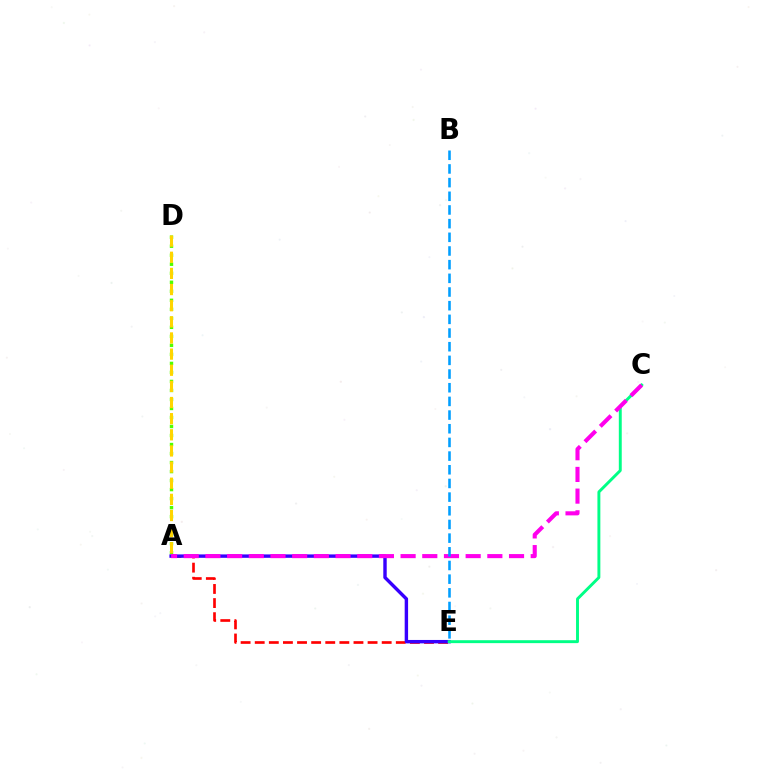{('A', 'E'): [{'color': '#ff0000', 'line_style': 'dashed', 'thickness': 1.92}, {'color': '#3700ff', 'line_style': 'solid', 'thickness': 2.46}], ('A', 'D'): [{'color': '#4fff00', 'line_style': 'dotted', 'thickness': 2.45}, {'color': '#ffd500', 'line_style': 'dashed', 'thickness': 2.19}], ('C', 'E'): [{'color': '#00ff86', 'line_style': 'solid', 'thickness': 2.1}], ('A', 'C'): [{'color': '#ff00ed', 'line_style': 'dashed', 'thickness': 2.95}], ('B', 'E'): [{'color': '#009eff', 'line_style': 'dashed', 'thickness': 1.86}]}